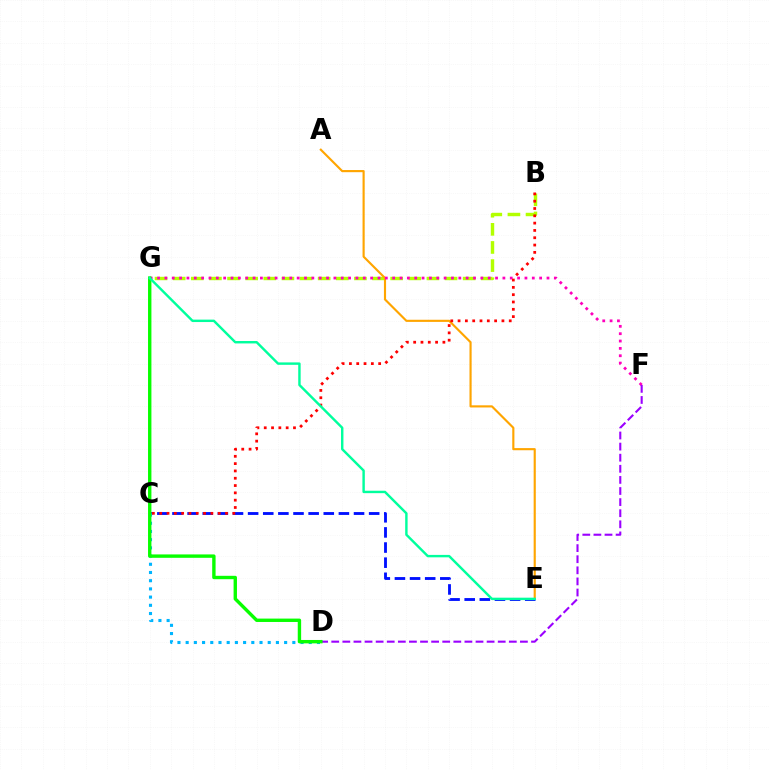{('C', 'E'): [{'color': '#0010ff', 'line_style': 'dashed', 'thickness': 2.06}], ('B', 'G'): [{'color': '#b3ff00', 'line_style': 'dashed', 'thickness': 2.46}], ('C', 'D'): [{'color': '#00b5ff', 'line_style': 'dotted', 'thickness': 2.23}], ('A', 'E'): [{'color': '#ffa500', 'line_style': 'solid', 'thickness': 1.54}], ('F', 'G'): [{'color': '#ff00bd', 'line_style': 'dotted', 'thickness': 2.0}], ('D', 'F'): [{'color': '#9b00ff', 'line_style': 'dashed', 'thickness': 1.51}], ('D', 'G'): [{'color': '#08ff00', 'line_style': 'solid', 'thickness': 2.44}], ('B', 'C'): [{'color': '#ff0000', 'line_style': 'dotted', 'thickness': 1.99}], ('E', 'G'): [{'color': '#00ff9d', 'line_style': 'solid', 'thickness': 1.74}]}